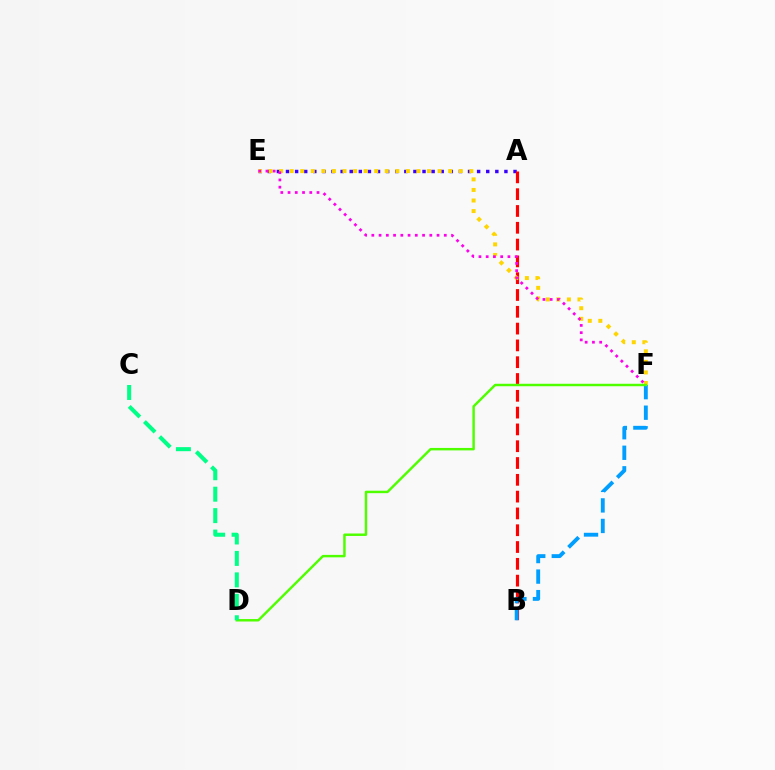{('A', 'E'): [{'color': '#3700ff', 'line_style': 'dotted', 'thickness': 2.47}], ('A', 'B'): [{'color': '#ff0000', 'line_style': 'dashed', 'thickness': 2.28}], ('E', 'F'): [{'color': '#ffd500', 'line_style': 'dotted', 'thickness': 2.87}, {'color': '#ff00ed', 'line_style': 'dotted', 'thickness': 1.97}], ('B', 'F'): [{'color': '#009eff', 'line_style': 'dashed', 'thickness': 2.79}], ('D', 'F'): [{'color': '#4fff00', 'line_style': 'solid', 'thickness': 1.77}], ('C', 'D'): [{'color': '#00ff86', 'line_style': 'dashed', 'thickness': 2.91}]}